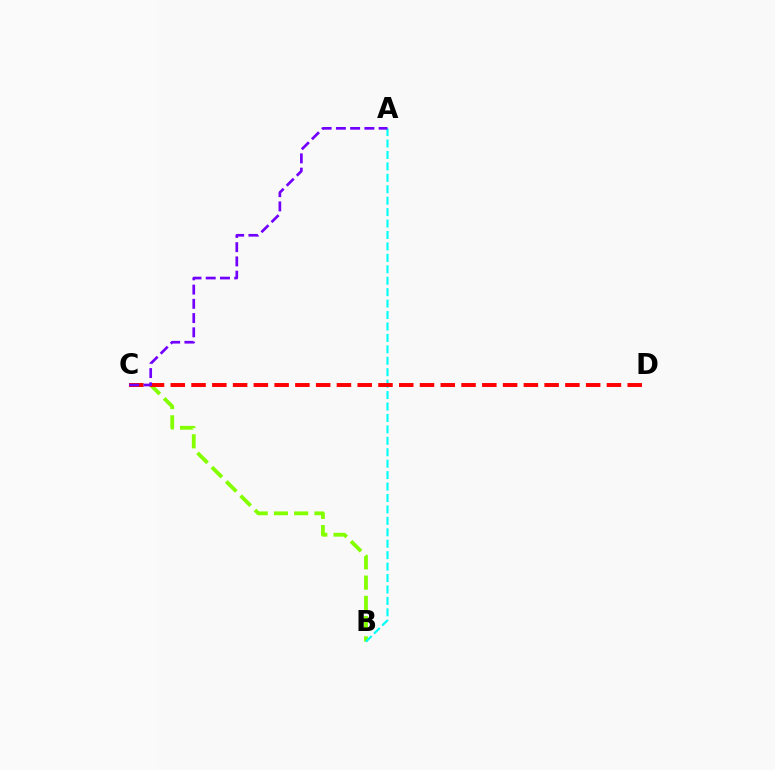{('B', 'C'): [{'color': '#84ff00', 'line_style': 'dashed', 'thickness': 2.75}], ('A', 'B'): [{'color': '#00fff6', 'line_style': 'dashed', 'thickness': 1.55}], ('C', 'D'): [{'color': '#ff0000', 'line_style': 'dashed', 'thickness': 2.82}], ('A', 'C'): [{'color': '#7200ff', 'line_style': 'dashed', 'thickness': 1.94}]}